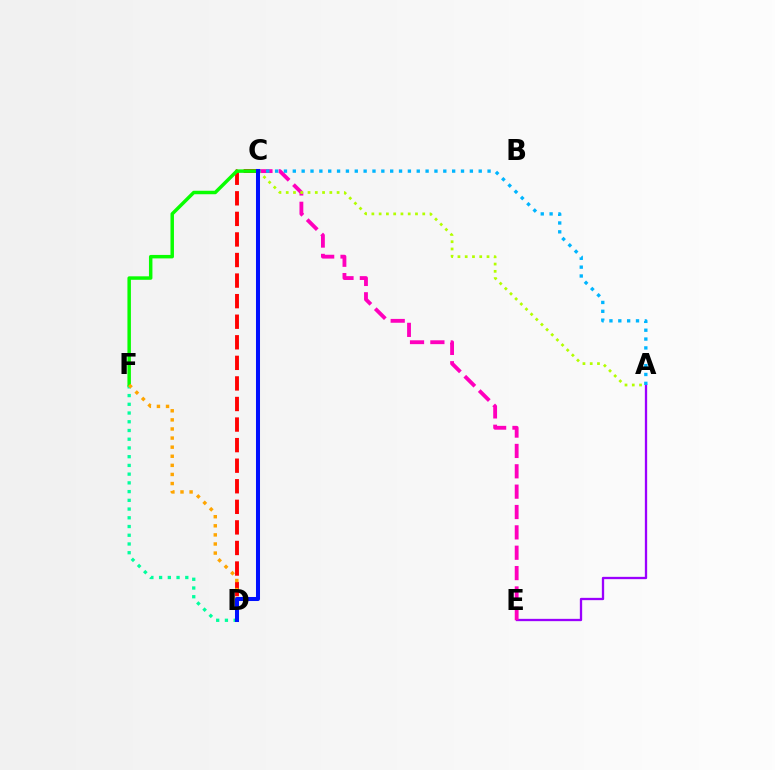{('A', 'E'): [{'color': '#9b00ff', 'line_style': 'solid', 'thickness': 1.66}], ('C', 'E'): [{'color': '#ff00bd', 'line_style': 'dashed', 'thickness': 2.77}], ('D', 'F'): [{'color': '#00ff9d', 'line_style': 'dotted', 'thickness': 2.37}, {'color': '#ffa500', 'line_style': 'dotted', 'thickness': 2.47}], ('C', 'D'): [{'color': '#ff0000', 'line_style': 'dashed', 'thickness': 2.79}, {'color': '#0010ff', 'line_style': 'solid', 'thickness': 2.9}], ('A', 'C'): [{'color': '#b3ff00', 'line_style': 'dotted', 'thickness': 1.97}, {'color': '#00b5ff', 'line_style': 'dotted', 'thickness': 2.41}], ('C', 'F'): [{'color': '#08ff00', 'line_style': 'solid', 'thickness': 2.5}]}